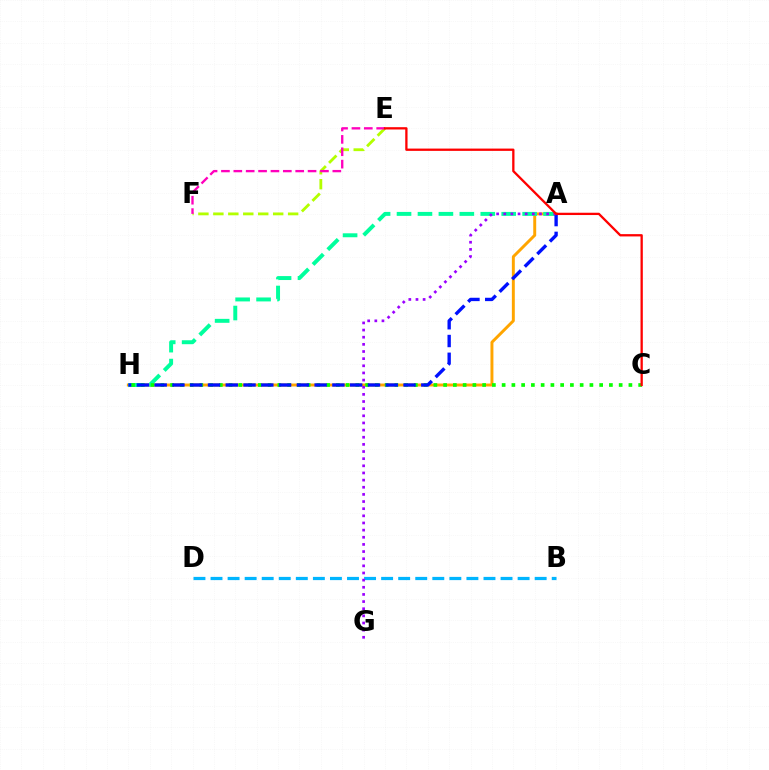{('E', 'F'): [{'color': '#b3ff00', 'line_style': 'dashed', 'thickness': 2.03}, {'color': '#ff00bd', 'line_style': 'dashed', 'thickness': 1.68}], ('A', 'H'): [{'color': '#ffa500', 'line_style': 'solid', 'thickness': 2.12}, {'color': '#00ff9d', 'line_style': 'dashed', 'thickness': 2.84}, {'color': '#0010ff', 'line_style': 'dashed', 'thickness': 2.41}], ('B', 'D'): [{'color': '#00b5ff', 'line_style': 'dashed', 'thickness': 2.32}], ('C', 'H'): [{'color': '#08ff00', 'line_style': 'dotted', 'thickness': 2.65}], ('A', 'G'): [{'color': '#9b00ff', 'line_style': 'dotted', 'thickness': 1.94}], ('C', 'E'): [{'color': '#ff0000', 'line_style': 'solid', 'thickness': 1.65}]}